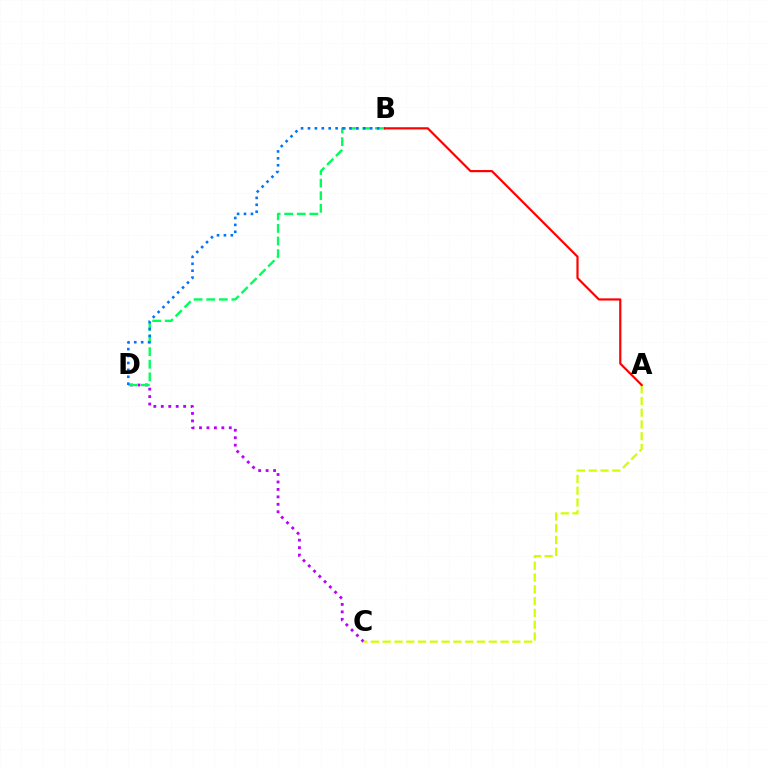{('C', 'D'): [{'color': '#b900ff', 'line_style': 'dotted', 'thickness': 2.02}], ('B', 'D'): [{'color': '#00ff5c', 'line_style': 'dashed', 'thickness': 1.71}, {'color': '#0074ff', 'line_style': 'dotted', 'thickness': 1.88}], ('A', 'C'): [{'color': '#d1ff00', 'line_style': 'dashed', 'thickness': 1.6}], ('A', 'B'): [{'color': '#ff0000', 'line_style': 'solid', 'thickness': 1.57}]}